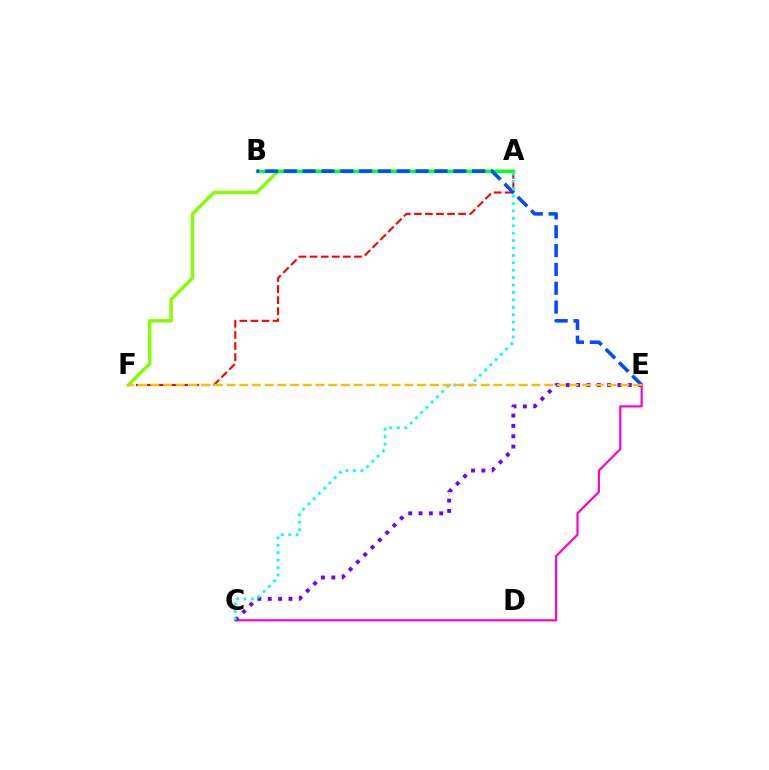{('A', 'F'): [{'color': '#ff0000', 'line_style': 'dashed', 'thickness': 1.51}, {'color': '#84ff00', 'line_style': 'solid', 'thickness': 2.48}], ('A', 'B'): [{'color': '#00ff39', 'line_style': 'solid', 'thickness': 2.38}], ('B', 'E'): [{'color': '#004bff', 'line_style': 'dashed', 'thickness': 2.56}], ('C', 'E'): [{'color': '#ff00cf', 'line_style': 'solid', 'thickness': 1.57}, {'color': '#7200ff', 'line_style': 'dotted', 'thickness': 2.81}], ('A', 'C'): [{'color': '#00fff6', 'line_style': 'dotted', 'thickness': 2.01}], ('E', 'F'): [{'color': '#ffbd00', 'line_style': 'dashed', 'thickness': 1.73}]}